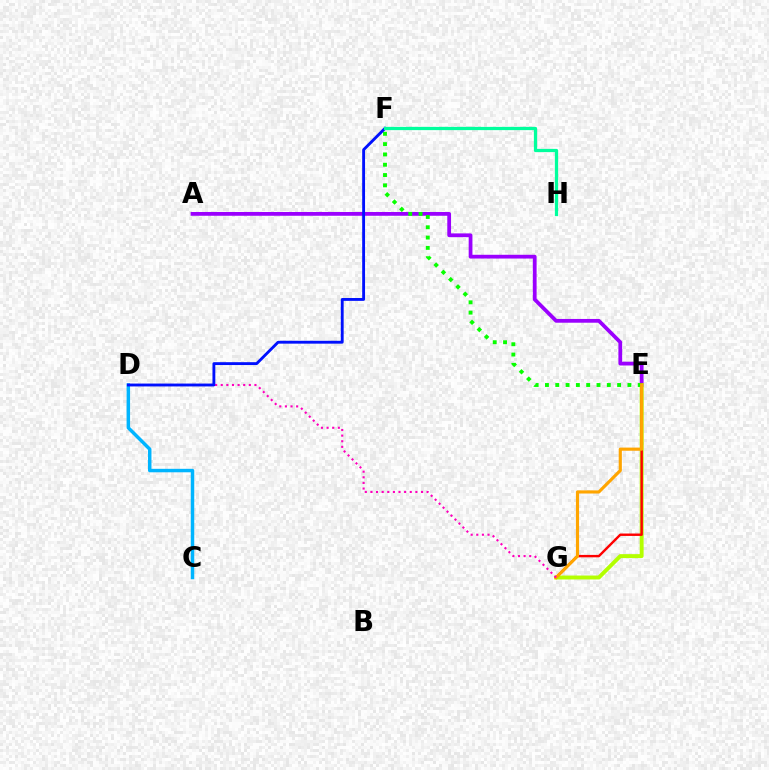{('A', 'E'): [{'color': '#9b00ff', 'line_style': 'solid', 'thickness': 2.71}], ('E', 'G'): [{'color': '#b3ff00', 'line_style': 'solid', 'thickness': 2.83}, {'color': '#ff0000', 'line_style': 'solid', 'thickness': 1.73}, {'color': '#ffa500', 'line_style': 'solid', 'thickness': 2.27}], ('E', 'F'): [{'color': '#08ff00', 'line_style': 'dotted', 'thickness': 2.8}], ('C', 'D'): [{'color': '#00b5ff', 'line_style': 'solid', 'thickness': 2.5}], ('D', 'G'): [{'color': '#ff00bd', 'line_style': 'dotted', 'thickness': 1.53}], ('D', 'F'): [{'color': '#0010ff', 'line_style': 'solid', 'thickness': 2.06}], ('F', 'H'): [{'color': '#00ff9d', 'line_style': 'solid', 'thickness': 2.34}]}